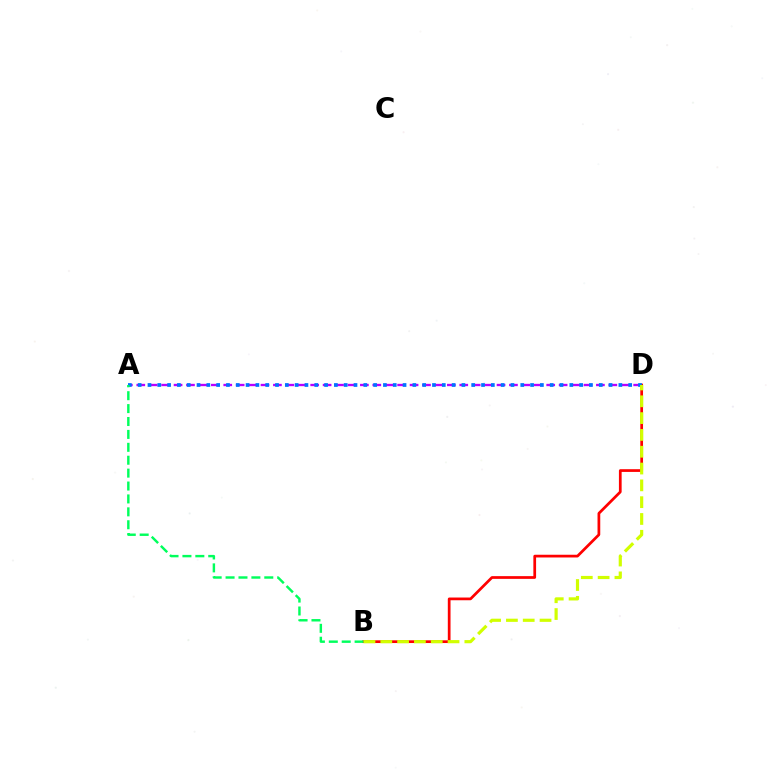{('A', 'D'): [{'color': '#b900ff', 'line_style': 'dashed', 'thickness': 1.69}, {'color': '#0074ff', 'line_style': 'dotted', 'thickness': 2.67}], ('B', 'D'): [{'color': '#ff0000', 'line_style': 'solid', 'thickness': 1.96}, {'color': '#d1ff00', 'line_style': 'dashed', 'thickness': 2.28}], ('A', 'B'): [{'color': '#00ff5c', 'line_style': 'dashed', 'thickness': 1.75}]}